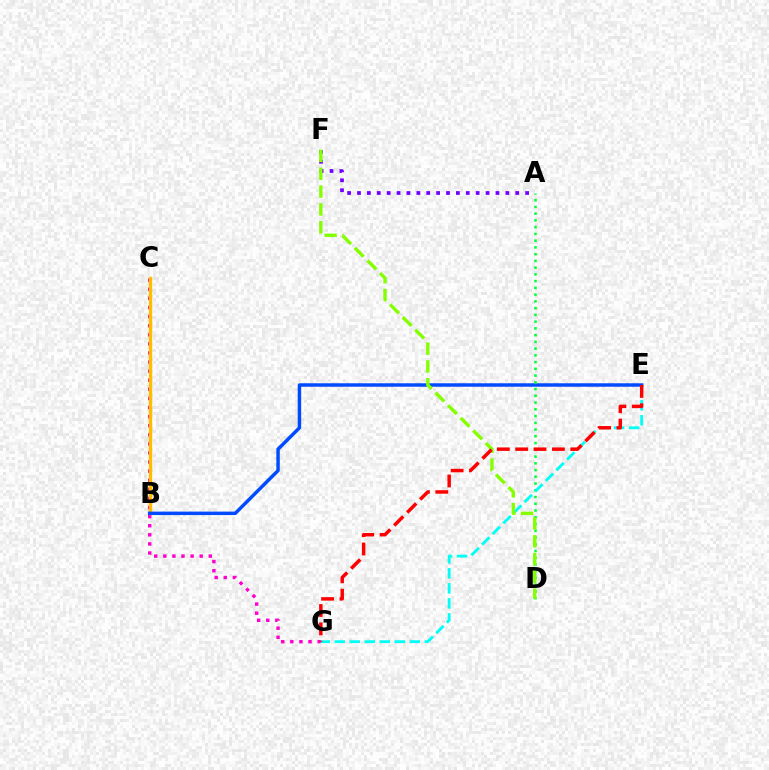{('C', 'G'): [{'color': '#ff00cf', 'line_style': 'dotted', 'thickness': 2.47}], ('B', 'C'): [{'color': '#ffbd00', 'line_style': 'solid', 'thickness': 2.44}], ('B', 'E'): [{'color': '#004bff', 'line_style': 'solid', 'thickness': 2.5}], ('A', 'F'): [{'color': '#7200ff', 'line_style': 'dotted', 'thickness': 2.69}], ('A', 'D'): [{'color': '#00ff39', 'line_style': 'dotted', 'thickness': 1.83}], ('E', 'G'): [{'color': '#00fff6', 'line_style': 'dashed', 'thickness': 2.04}, {'color': '#ff0000', 'line_style': 'dashed', 'thickness': 2.49}], ('D', 'F'): [{'color': '#84ff00', 'line_style': 'dashed', 'thickness': 2.42}]}